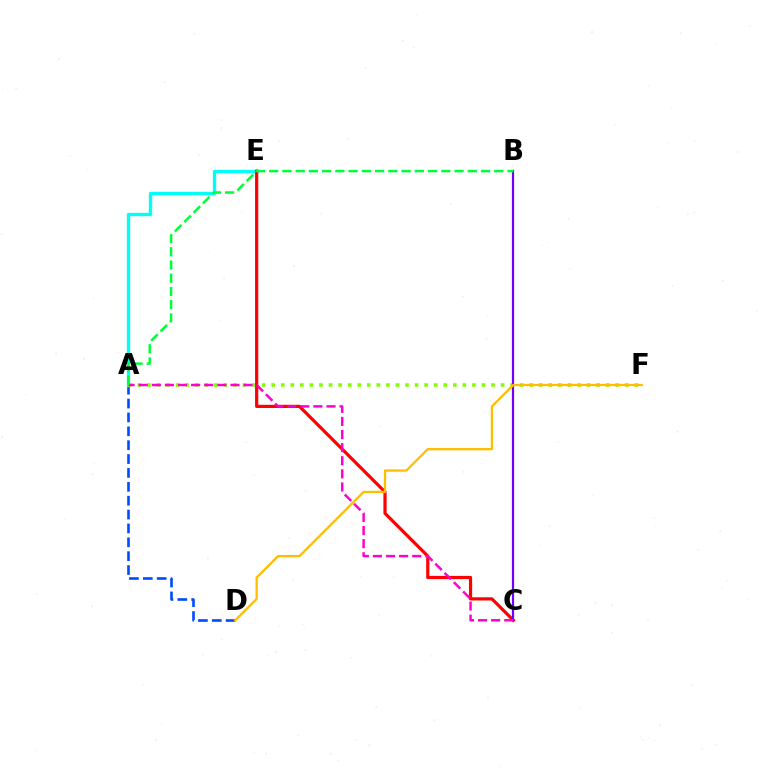{('A', 'D'): [{'color': '#004bff', 'line_style': 'dashed', 'thickness': 1.88}], ('A', 'E'): [{'color': '#00fff6', 'line_style': 'solid', 'thickness': 2.4}], ('A', 'F'): [{'color': '#84ff00', 'line_style': 'dotted', 'thickness': 2.6}], ('C', 'E'): [{'color': '#ff0000', 'line_style': 'solid', 'thickness': 2.31}], ('B', 'C'): [{'color': '#7200ff', 'line_style': 'solid', 'thickness': 1.6}], ('A', 'C'): [{'color': '#ff00cf', 'line_style': 'dashed', 'thickness': 1.78}], ('D', 'F'): [{'color': '#ffbd00', 'line_style': 'solid', 'thickness': 1.65}], ('A', 'B'): [{'color': '#00ff39', 'line_style': 'dashed', 'thickness': 1.8}]}